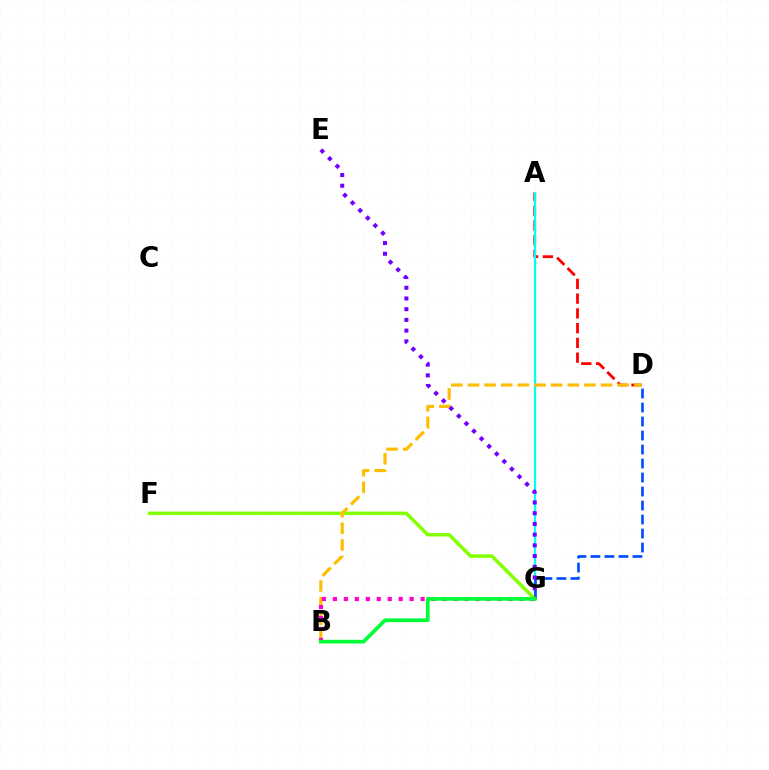{('A', 'D'): [{'color': '#ff0000', 'line_style': 'dashed', 'thickness': 2.01}], ('A', 'G'): [{'color': '#00fff6', 'line_style': 'solid', 'thickness': 1.63}], ('D', 'G'): [{'color': '#004bff', 'line_style': 'dashed', 'thickness': 1.9}], ('F', 'G'): [{'color': '#84ff00', 'line_style': 'solid', 'thickness': 2.52}], ('B', 'D'): [{'color': '#ffbd00', 'line_style': 'dashed', 'thickness': 2.26}], ('E', 'G'): [{'color': '#7200ff', 'line_style': 'dotted', 'thickness': 2.91}], ('B', 'G'): [{'color': '#ff00cf', 'line_style': 'dotted', 'thickness': 2.98}, {'color': '#00ff39', 'line_style': 'solid', 'thickness': 2.68}]}